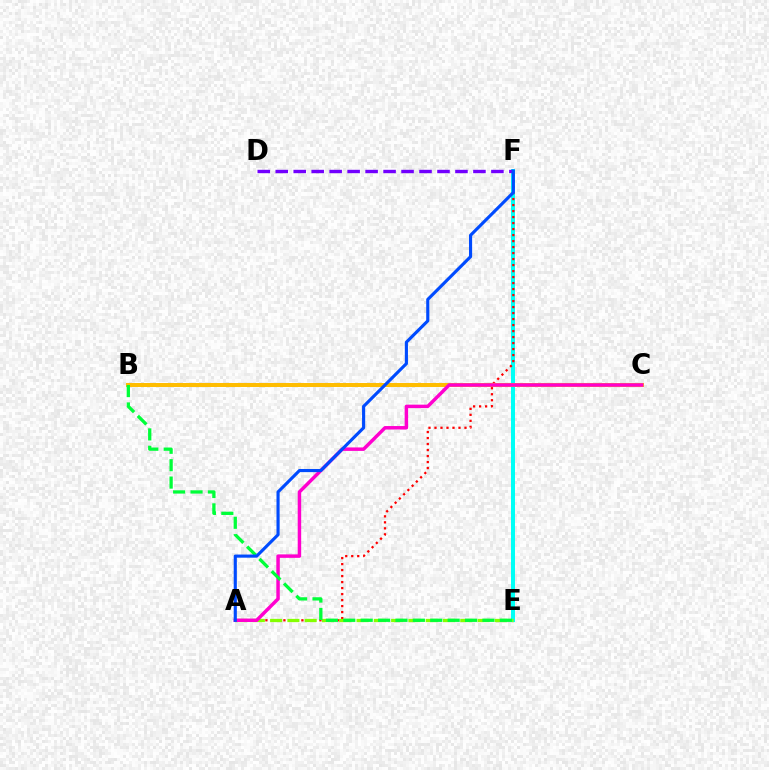{('E', 'F'): [{'color': '#00fff6', 'line_style': 'solid', 'thickness': 2.87}], ('A', 'F'): [{'color': '#ff0000', 'line_style': 'dotted', 'thickness': 1.63}, {'color': '#004bff', 'line_style': 'solid', 'thickness': 2.25}], ('B', 'C'): [{'color': '#ffbd00', 'line_style': 'solid', 'thickness': 2.86}], ('D', 'F'): [{'color': '#7200ff', 'line_style': 'dashed', 'thickness': 2.44}], ('A', 'E'): [{'color': '#84ff00', 'line_style': 'dashed', 'thickness': 2.35}], ('A', 'C'): [{'color': '#ff00cf', 'line_style': 'solid', 'thickness': 2.49}], ('B', 'E'): [{'color': '#00ff39', 'line_style': 'dashed', 'thickness': 2.36}]}